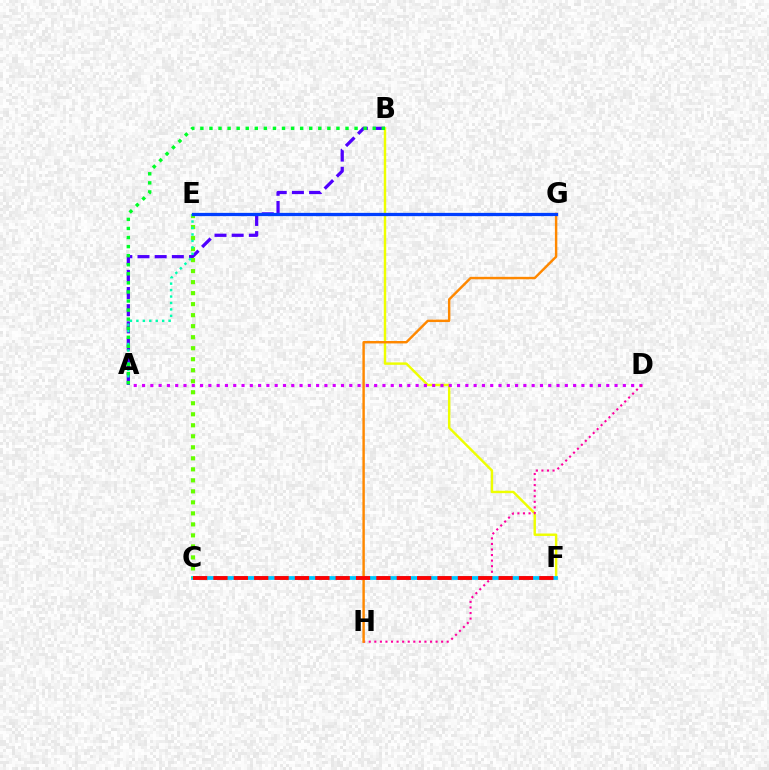{('B', 'F'): [{'color': '#eeff00', 'line_style': 'solid', 'thickness': 1.75}], ('A', 'D'): [{'color': '#d600ff', 'line_style': 'dotted', 'thickness': 2.25}], ('D', 'H'): [{'color': '#ff00a0', 'line_style': 'dotted', 'thickness': 1.51}], ('A', 'B'): [{'color': '#4f00ff', 'line_style': 'dashed', 'thickness': 2.33}, {'color': '#00ff27', 'line_style': 'dotted', 'thickness': 2.46}], ('C', 'F'): [{'color': '#00c7ff', 'line_style': 'solid', 'thickness': 2.71}, {'color': '#ff0000', 'line_style': 'dashed', 'thickness': 2.77}], ('C', 'E'): [{'color': '#66ff00', 'line_style': 'dotted', 'thickness': 2.99}], ('A', 'E'): [{'color': '#00ffaf', 'line_style': 'dotted', 'thickness': 1.75}], ('G', 'H'): [{'color': '#ff8800', 'line_style': 'solid', 'thickness': 1.75}], ('E', 'G'): [{'color': '#003fff', 'line_style': 'solid', 'thickness': 2.35}]}